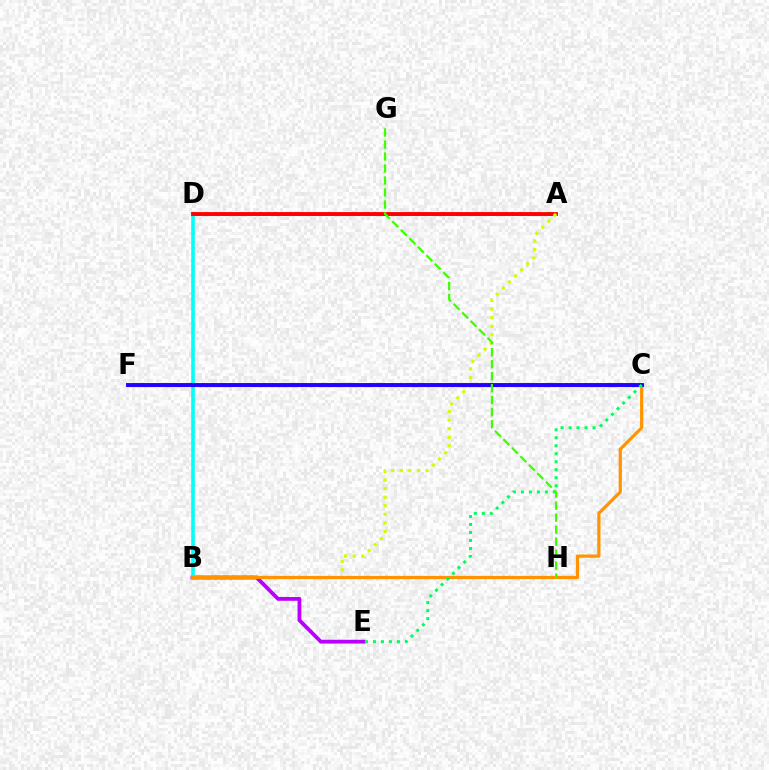{('B', 'E'): [{'color': '#b900ff', 'line_style': 'solid', 'thickness': 2.74}], ('A', 'D'): [{'color': '#ff00ac', 'line_style': 'solid', 'thickness': 1.81}, {'color': '#ff0000', 'line_style': 'solid', 'thickness': 2.77}], ('B', 'D'): [{'color': '#00fff6', 'line_style': 'solid', 'thickness': 2.58}], ('A', 'B'): [{'color': '#d1ff00', 'line_style': 'dotted', 'thickness': 2.33}], ('C', 'F'): [{'color': '#0074ff', 'line_style': 'solid', 'thickness': 2.29}, {'color': '#2500ff', 'line_style': 'solid', 'thickness': 2.8}], ('B', 'C'): [{'color': '#ff9400', 'line_style': 'solid', 'thickness': 2.31}], ('C', 'E'): [{'color': '#00ff5c', 'line_style': 'dotted', 'thickness': 2.17}], ('G', 'H'): [{'color': '#3dff00', 'line_style': 'dashed', 'thickness': 1.63}]}